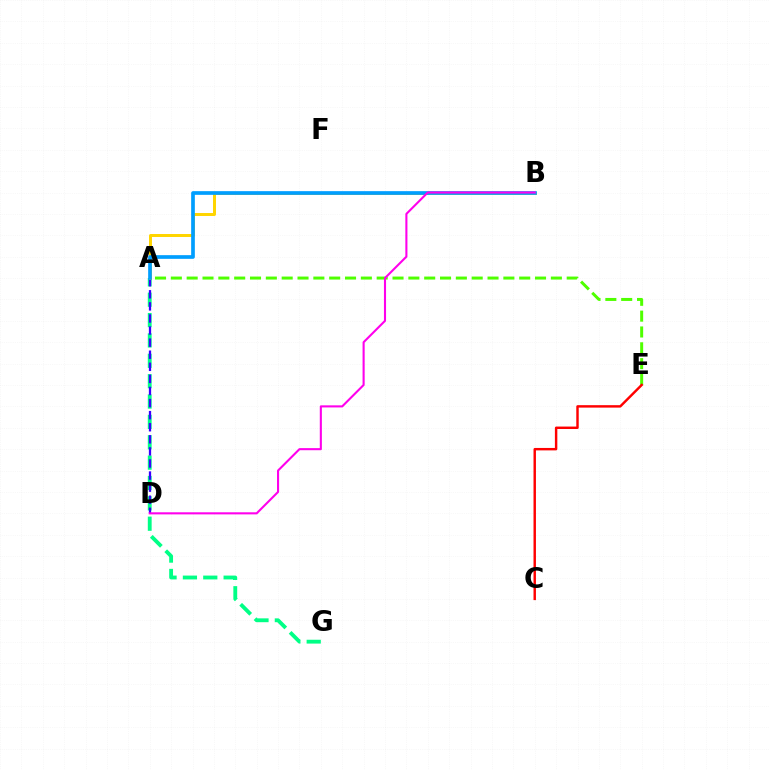{('A', 'G'): [{'color': '#00ff86', 'line_style': 'dashed', 'thickness': 2.77}], ('A', 'D'): [{'color': '#3700ff', 'line_style': 'dashed', 'thickness': 1.64}], ('A', 'B'): [{'color': '#ffd500', 'line_style': 'solid', 'thickness': 2.14}, {'color': '#009eff', 'line_style': 'solid', 'thickness': 2.65}], ('A', 'E'): [{'color': '#4fff00', 'line_style': 'dashed', 'thickness': 2.15}], ('C', 'E'): [{'color': '#ff0000', 'line_style': 'solid', 'thickness': 1.76}], ('B', 'D'): [{'color': '#ff00ed', 'line_style': 'solid', 'thickness': 1.51}]}